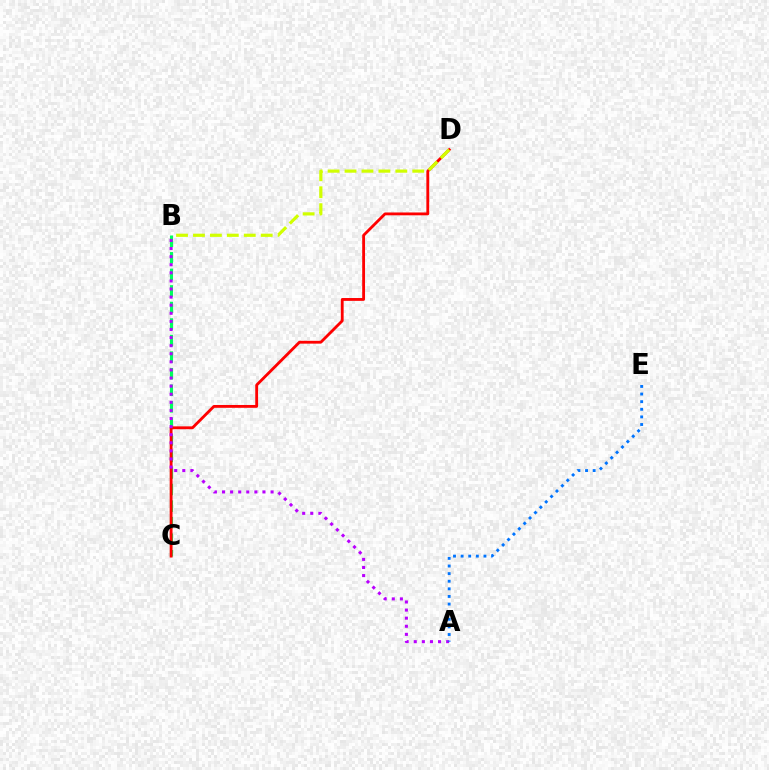{('B', 'C'): [{'color': '#00ff5c', 'line_style': 'dashed', 'thickness': 2.25}], ('C', 'D'): [{'color': '#ff0000', 'line_style': 'solid', 'thickness': 2.04}], ('B', 'D'): [{'color': '#d1ff00', 'line_style': 'dashed', 'thickness': 2.3}], ('A', 'B'): [{'color': '#b900ff', 'line_style': 'dotted', 'thickness': 2.2}], ('A', 'E'): [{'color': '#0074ff', 'line_style': 'dotted', 'thickness': 2.07}]}